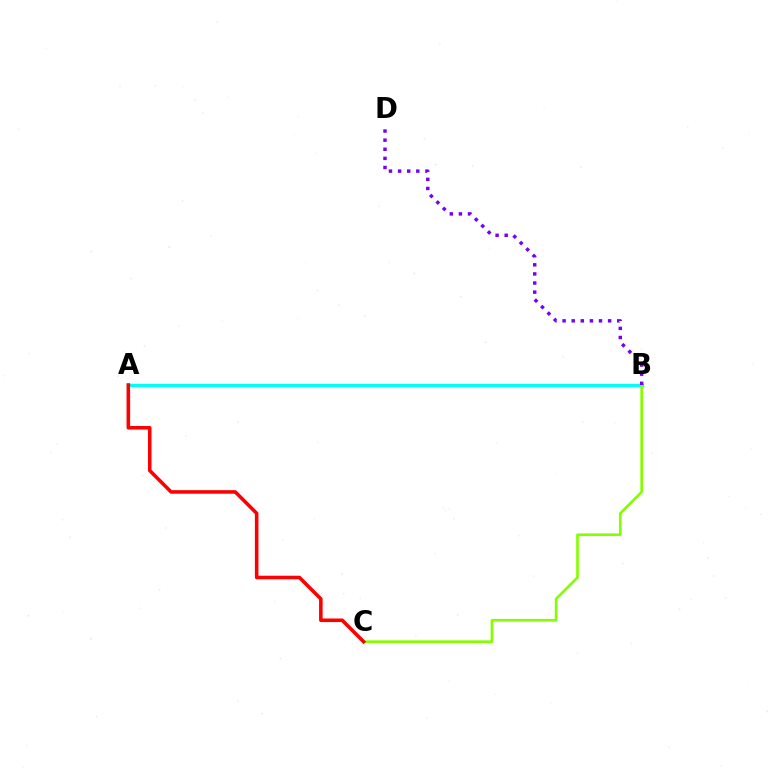{('A', 'B'): [{'color': '#00fff6', 'line_style': 'solid', 'thickness': 2.43}], ('B', 'C'): [{'color': '#84ff00', 'line_style': 'solid', 'thickness': 1.91}], ('B', 'D'): [{'color': '#7200ff', 'line_style': 'dotted', 'thickness': 2.47}], ('A', 'C'): [{'color': '#ff0000', 'line_style': 'solid', 'thickness': 2.57}]}